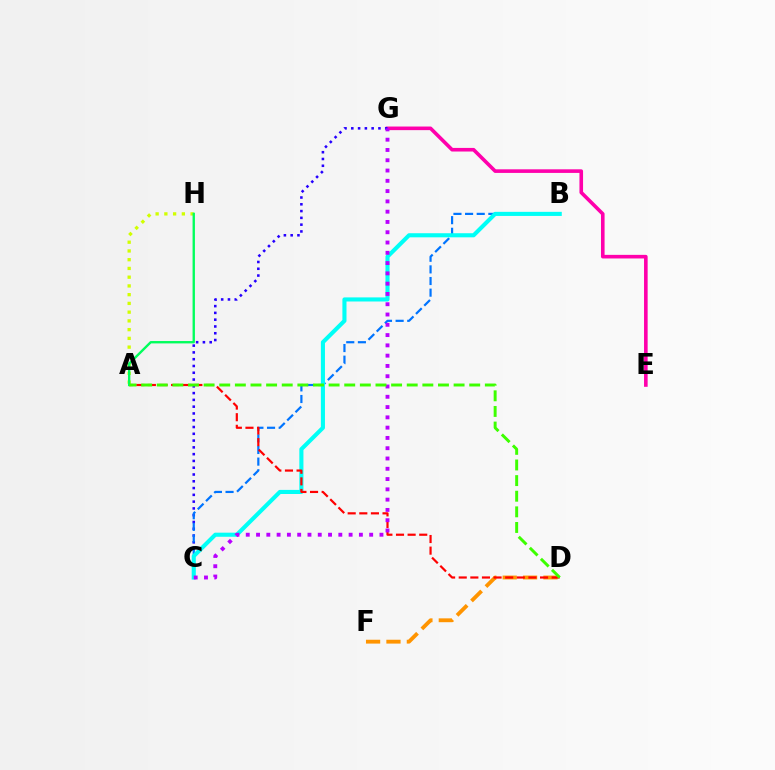{('D', 'F'): [{'color': '#ff9400', 'line_style': 'dashed', 'thickness': 2.77}], ('E', 'G'): [{'color': '#ff00ac', 'line_style': 'solid', 'thickness': 2.6}], ('C', 'G'): [{'color': '#2500ff', 'line_style': 'dotted', 'thickness': 1.84}, {'color': '#b900ff', 'line_style': 'dotted', 'thickness': 2.79}], ('B', 'C'): [{'color': '#0074ff', 'line_style': 'dashed', 'thickness': 1.58}, {'color': '#00fff6', 'line_style': 'solid', 'thickness': 2.95}], ('A', 'H'): [{'color': '#d1ff00', 'line_style': 'dotted', 'thickness': 2.38}, {'color': '#00ff5c', 'line_style': 'solid', 'thickness': 1.7}], ('A', 'D'): [{'color': '#ff0000', 'line_style': 'dashed', 'thickness': 1.58}, {'color': '#3dff00', 'line_style': 'dashed', 'thickness': 2.12}]}